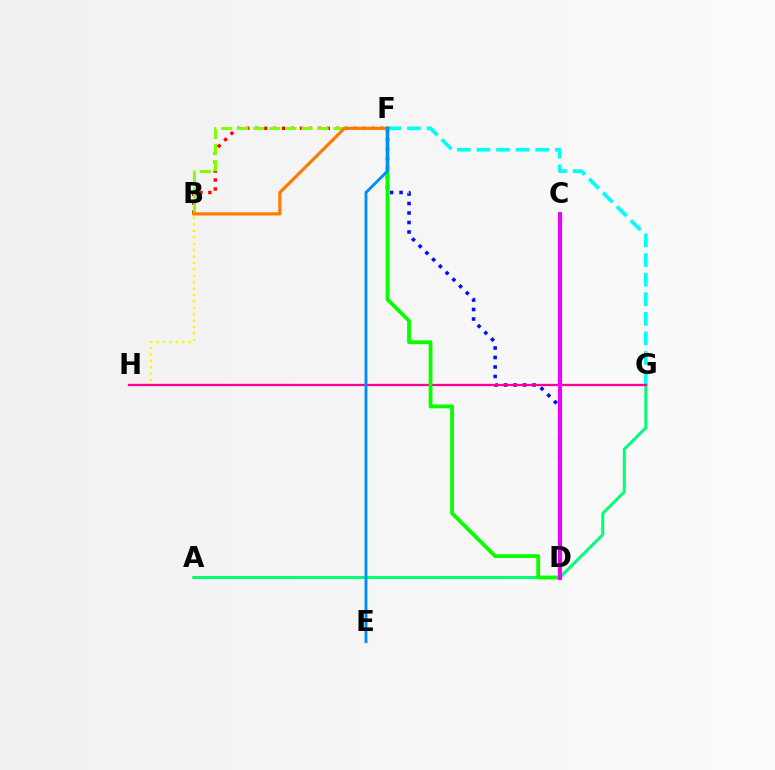{('B', 'H'): [{'color': '#fcf500', 'line_style': 'dotted', 'thickness': 1.74}], ('C', 'D'): [{'color': '#7200ff', 'line_style': 'solid', 'thickness': 2.14}, {'color': '#ee00ff', 'line_style': 'solid', 'thickness': 2.95}], ('B', 'F'): [{'color': '#ff0000', 'line_style': 'dotted', 'thickness': 2.43}, {'color': '#84ff00', 'line_style': 'dashed', 'thickness': 2.18}, {'color': '#ff7c00', 'line_style': 'solid', 'thickness': 2.28}], ('A', 'G'): [{'color': '#00ff74', 'line_style': 'solid', 'thickness': 2.16}], ('D', 'F'): [{'color': '#0010ff', 'line_style': 'dotted', 'thickness': 2.58}, {'color': '#08ff00', 'line_style': 'solid', 'thickness': 2.74}], ('F', 'G'): [{'color': '#00fff6', 'line_style': 'dashed', 'thickness': 2.66}], ('G', 'H'): [{'color': '#ff0094', 'line_style': 'solid', 'thickness': 1.65}], ('E', 'F'): [{'color': '#008cff', 'line_style': 'solid', 'thickness': 2.07}]}